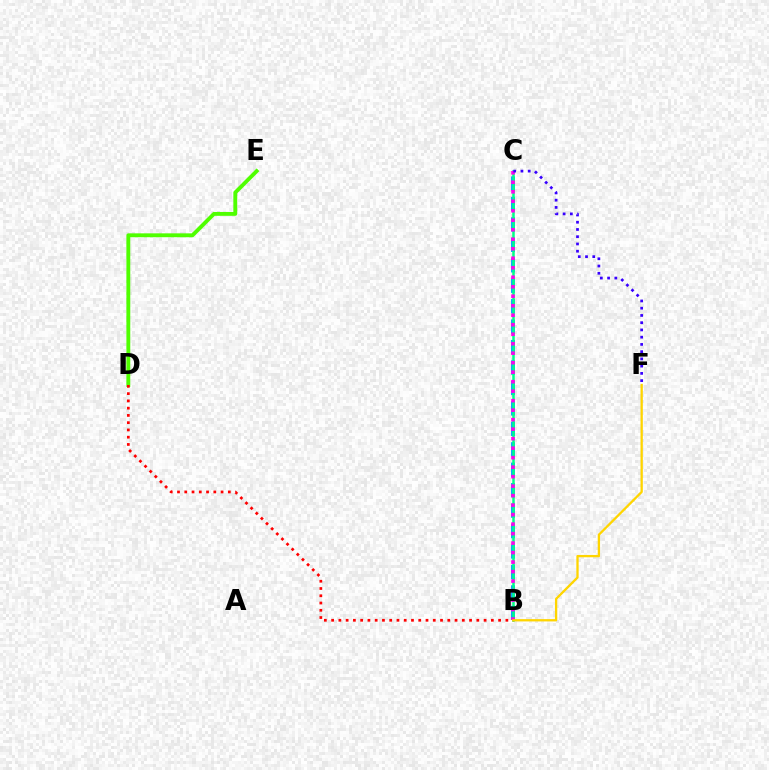{('B', 'C'): [{'color': '#009eff', 'line_style': 'dashed', 'thickness': 2.78}, {'color': '#00ff86', 'line_style': 'solid', 'thickness': 1.8}, {'color': '#ff00ed', 'line_style': 'dotted', 'thickness': 2.58}], ('D', 'E'): [{'color': '#4fff00', 'line_style': 'solid', 'thickness': 2.78}], ('B', 'D'): [{'color': '#ff0000', 'line_style': 'dotted', 'thickness': 1.97}], ('B', 'F'): [{'color': '#ffd500', 'line_style': 'solid', 'thickness': 1.66}], ('C', 'F'): [{'color': '#3700ff', 'line_style': 'dotted', 'thickness': 1.97}]}